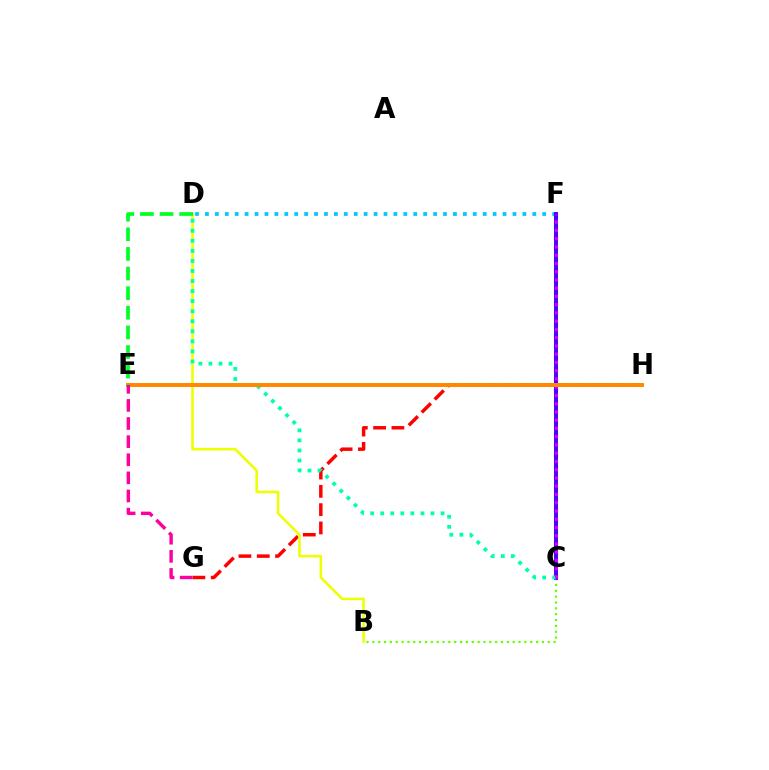{('B', 'C'): [{'color': '#66ff00', 'line_style': 'dotted', 'thickness': 1.59}], ('C', 'F'): [{'color': '#003fff', 'line_style': 'dotted', 'thickness': 2.96}, {'color': '#4f00ff', 'line_style': 'solid', 'thickness': 2.84}, {'color': '#d600ff', 'line_style': 'dotted', 'thickness': 2.24}], ('G', 'H'): [{'color': '#ff0000', 'line_style': 'dashed', 'thickness': 2.49}], ('D', 'F'): [{'color': '#00c7ff', 'line_style': 'dotted', 'thickness': 2.7}], ('B', 'D'): [{'color': '#eeff00', 'line_style': 'solid', 'thickness': 1.84}], ('C', 'D'): [{'color': '#00ffaf', 'line_style': 'dotted', 'thickness': 2.73}], ('E', 'H'): [{'color': '#ff8800', 'line_style': 'solid', 'thickness': 2.85}], ('D', 'E'): [{'color': '#00ff27', 'line_style': 'dashed', 'thickness': 2.66}], ('E', 'G'): [{'color': '#ff00a0', 'line_style': 'dashed', 'thickness': 2.46}]}